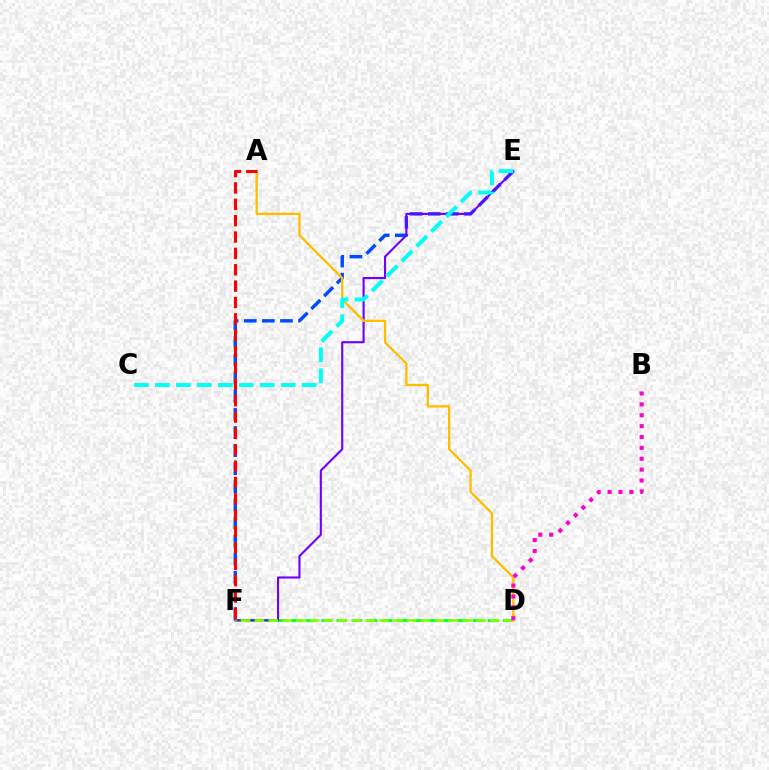{('D', 'F'): [{'color': '#00ff39', 'line_style': 'dashed', 'thickness': 2.06}, {'color': '#84ff00', 'line_style': 'dashed', 'thickness': 1.88}], ('E', 'F'): [{'color': '#004bff', 'line_style': 'dashed', 'thickness': 2.46}, {'color': '#7200ff', 'line_style': 'solid', 'thickness': 1.53}], ('A', 'D'): [{'color': '#ffbd00', 'line_style': 'solid', 'thickness': 1.67}], ('C', 'E'): [{'color': '#00fff6', 'line_style': 'dashed', 'thickness': 2.85}], ('A', 'F'): [{'color': '#ff0000', 'line_style': 'dashed', 'thickness': 2.22}], ('B', 'D'): [{'color': '#ff00cf', 'line_style': 'dotted', 'thickness': 2.96}]}